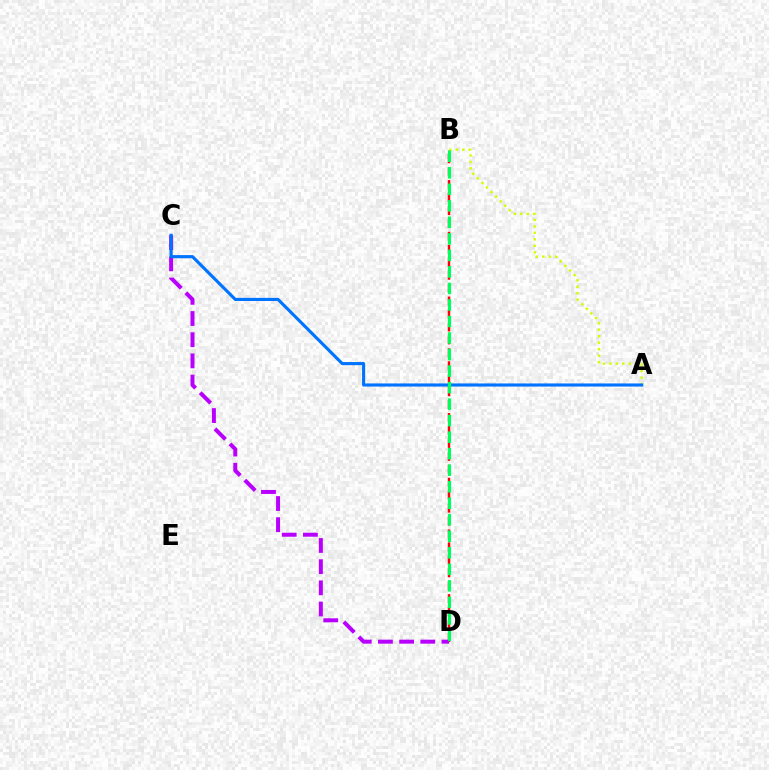{('B', 'D'): [{'color': '#ff0000', 'line_style': 'dashed', 'thickness': 1.76}, {'color': '#00ff5c', 'line_style': 'dashed', 'thickness': 2.24}], ('A', 'B'): [{'color': '#d1ff00', 'line_style': 'dotted', 'thickness': 1.76}], ('C', 'D'): [{'color': '#b900ff', 'line_style': 'dashed', 'thickness': 2.88}], ('A', 'C'): [{'color': '#0074ff', 'line_style': 'solid', 'thickness': 2.25}]}